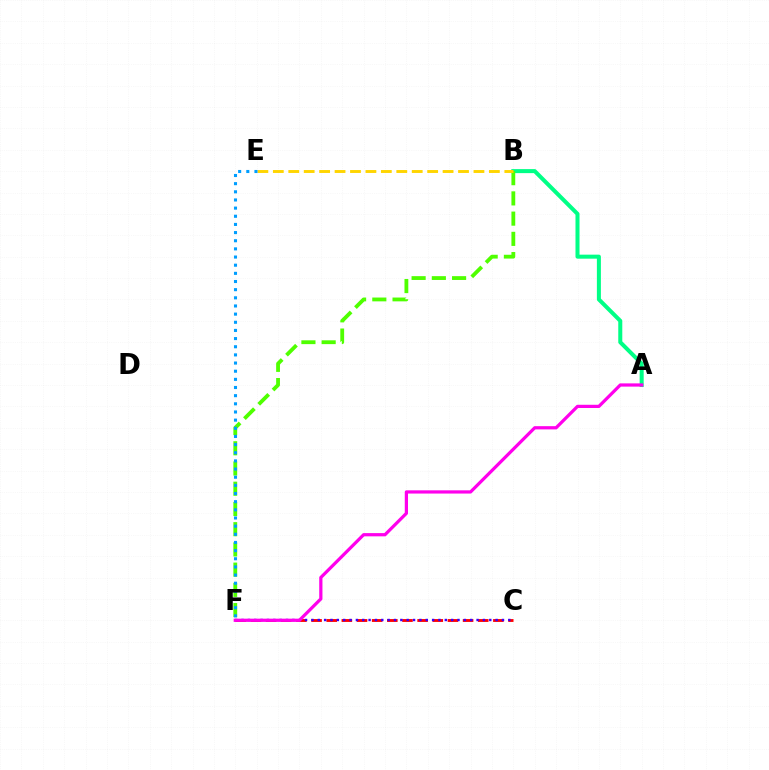{('A', 'B'): [{'color': '#00ff86', 'line_style': 'solid', 'thickness': 2.9}], ('B', 'F'): [{'color': '#4fff00', 'line_style': 'dashed', 'thickness': 2.75}], ('C', 'F'): [{'color': '#ff0000', 'line_style': 'dashed', 'thickness': 2.06}, {'color': '#3700ff', 'line_style': 'dotted', 'thickness': 1.73}], ('B', 'E'): [{'color': '#ffd500', 'line_style': 'dashed', 'thickness': 2.1}], ('A', 'F'): [{'color': '#ff00ed', 'line_style': 'solid', 'thickness': 2.33}], ('E', 'F'): [{'color': '#009eff', 'line_style': 'dotted', 'thickness': 2.22}]}